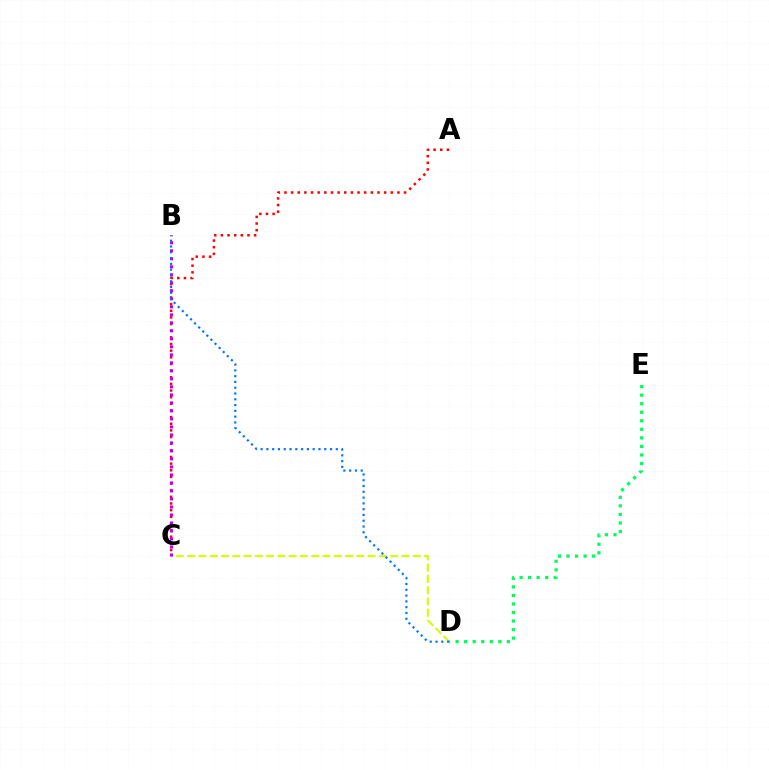{('D', 'E'): [{'color': '#00ff5c', 'line_style': 'dotted', 'thickness': 2.32}], ('C', 'D'): [{'color': '#d1ff00', 'line_style': 'dashed', 'thickness': 1.53}], ('A', 'C'): [{'color': '#ff0000', 'line_style': 'dotted', 'thickness': 1.81}], ('B', 'C'): [{'color': '#b900ff', 'line_style': 'dotted', 'thickness': 2.18}], ('B', 'D'): [{'color': '#0074ff', 'line_style': 'dotted', 'thickness': 1.57}]}